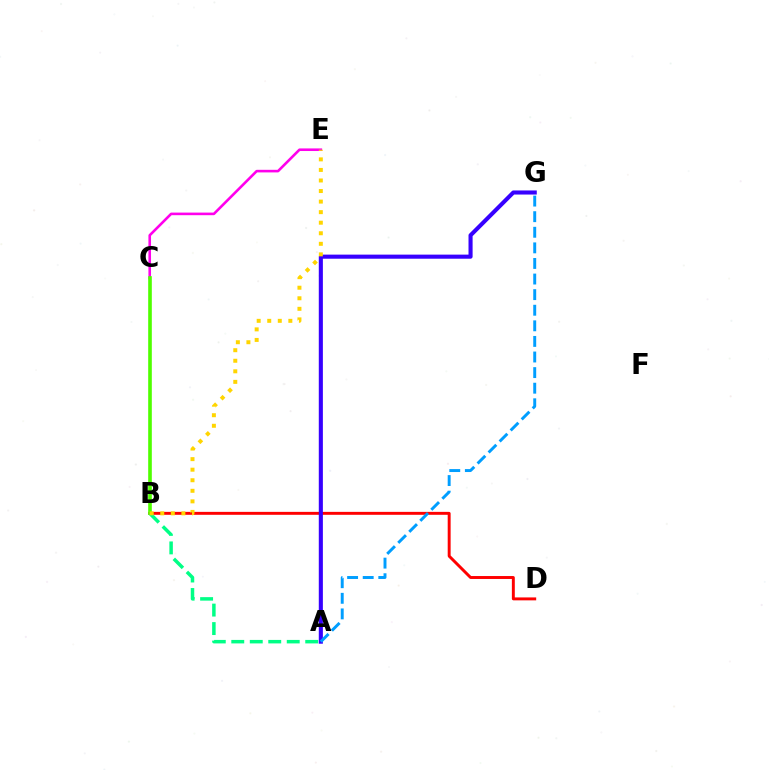{('C', 'E'): [{'color': '#ff00ed', 'line_style': 'solid', 'thickness': 1.87}], ('B', 'D'): [{'color': '#ff0000', 'line_style': 'solid', 'thickness': 2.11}], ('A', 'B'): [{'color': '#00ff86', 'line_style': 'dashed', 'thickness': 2.51}], ('A', 'G'): [{'color': '#3700ff', 'line_style': 'solid', 'thickness': 2.95}, {'color': '#009eff', 'line_style': 'dashed', 'thickness': 2.12}], ('B', 'C'): [{'color': '#4fff00', 'line_style': 'solid', 'thickness': 2.62}], ('B', 'E'): [{'color': '#ffd500', 'line_style': 'dotted', 'thickness': 2.87}]}